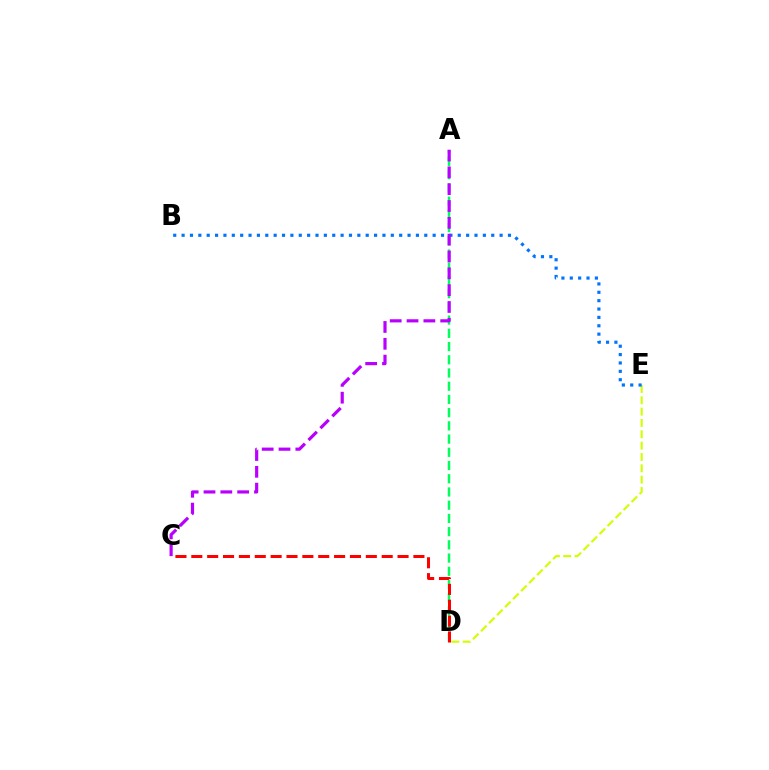{('D', 'E'): [{'color': '#d1ff00', 'line_style': 'dashed', 'thickness': 1.54}], ('A', 'D'): [{'color': '#00ff5c', 'line_style': 'dashed', 'thickness': 1.8}], ('B', 'E'): [{'color': '#0074ff', 'line_style': 'dotted', 'thickness': 2.27}], ('A', 'C'): [{'color': '#b900ff', 'line_style': 'dashed', 'thickness': 2.29}], ('C', 'D'): [{'color': '#ff0000', 'line_style': 'dashed', 'thickness': 2.16}]}